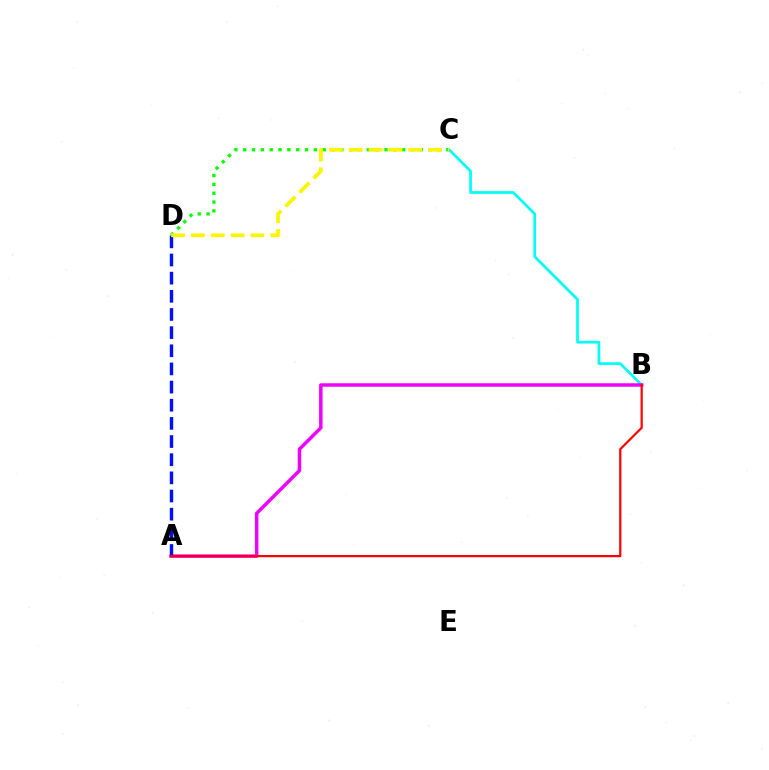{('C', 'D'): [{'color': '#08ff00', 'line_style': 'dotted', 'thickness': 2.4}, {'color': '#fcf500', 'line_style': 'dashed', 'thickness': 2.7}], ('B', 'C'): [{'color': '#00fff6', 'line_style': 'solid', 'thickness': 1.96}], ('A', 'B'): [{'color': '#ee00ff', 'line_style': 'solid', 'thickness': 2.5}, {'color': '#ff0000', 'line_style': 'solid', 'thickness': 1.59}], ('A', 'D'): [{'color': '#0010ff', 'line_style': 'dashed', 'thickness': 2.47}]}